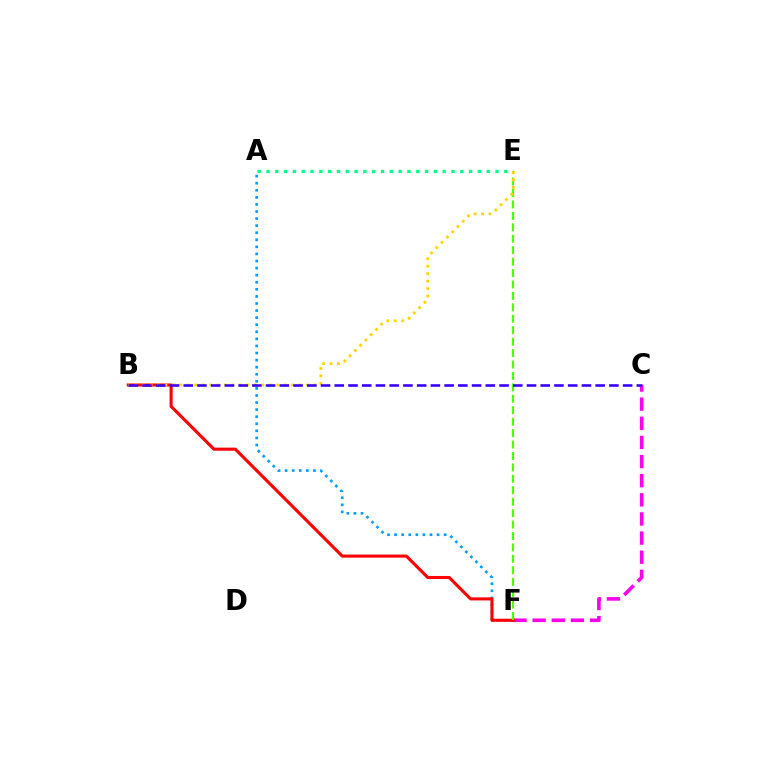{('A', 'F'): [{'color': '#009eff', 'line_style': 'dotted', 'thickness': 1.92}], ('C', 'F'): [{'color': '#ff00ed', 'line_style': 'dashed', 'thickness': 2.6}], ('B', 'F'): [{'color': '#ff0000', 'line_style': 'solid', 'thickness': 2.22}], ('E', 'F'): [{'color': '#4fff00', 'line_style': 'dashed', 'thickness': 1.55}], ('B', 'E'): [{'color': '#ffd500', 'line_style': 'dotted', 'thickness': 2.03}], ('B', 'C'): [{'color': '#3700ff', 'line_style': 'dashed', 'thickness': 1.87}], ('A', 'E'): [{'color': '#00ff86', 'line_style': 'dotted', 'thickness': 2.39}]}